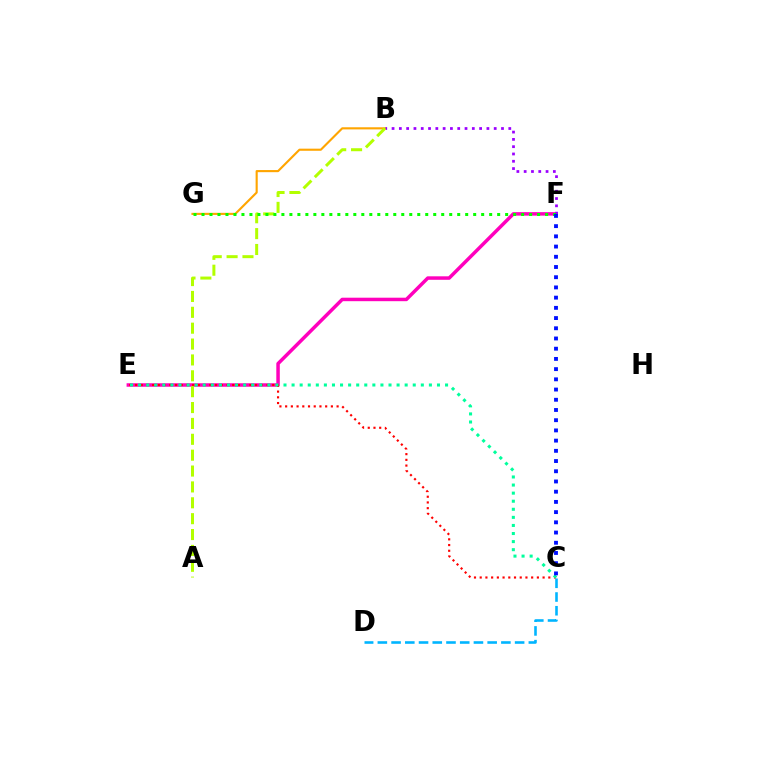{('E', 'F'): [{'color': '#ff00bd', 'line_style': 'solid', 'thickness': 2.51}], ('C', 'E'): [{'color': '#ff0000', 'line_style': 'dotted', 'thickness': 1.55}, {'color': '#00ff9d', 'line_style': 'dotted', 'thickness': 2.19}], ('B', 'G'): [{'color': '#ffa500', 'line_style': 'solid', 'thickness': 1.53}], ('B', 'F'): [{'color': '#9b00ff', 'line_style': 'dotted', 'thickness': 1.98}], ('A', 'B'): [{'color': '#b3ff00', 'line_style': 'dashed', 'thickness': 2.16}], ('F', 'G'): [{'color': '#08ff00', 'line_style': 'dotted', 'thickness': 2.17}], ('C', 'D'): [{'color': '#00b5ff', 'line_style': 'dashed', 'thickness': 1.86}], ('C', 'F'): [{'color': '#0010ff', 'line_style': 'dotted', 'thickness': 2.77}]}